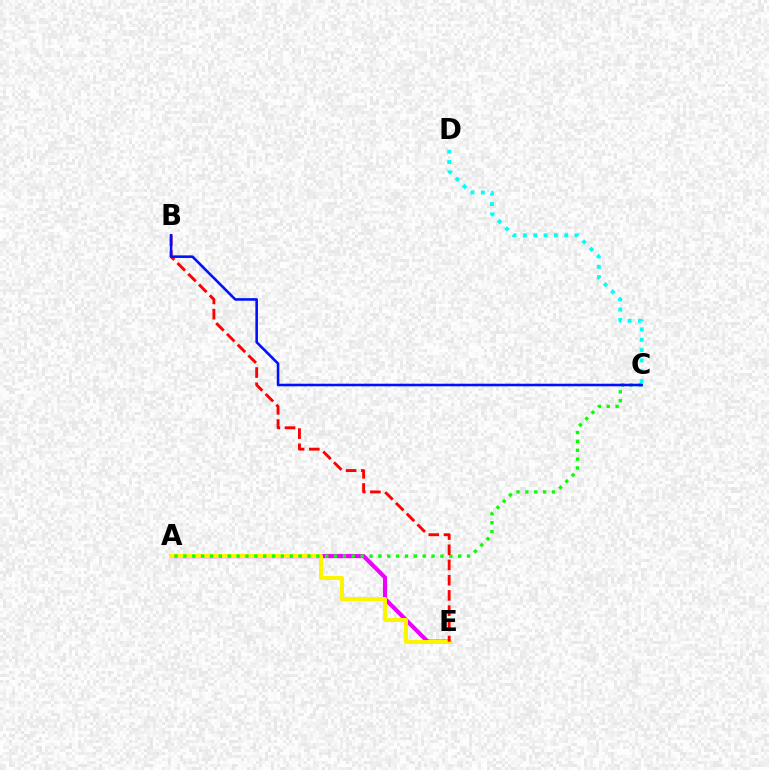{('A', 'E'): [{'color': '#ee00ff', 'line_style': 'solid', 'thickness': 2.96}, {'color': '#fcf500', 'line_style': 'solid', 'thickness': 2.89}], ('C', 'D'): [{'color': '#00fff6', 'line_style': 'dotted', 'thickness': 2.81}], ('A', 'C'): [{'color': '#08ff00', 'line_style': 'dotted', 'thickness': 2.41}], ('B', 'E'): [{'color': '#ff0000', 'line_style': 'dashed', 'thickness': 2.07}], ('B', 'C'): [{'color': '#0010ff', 'line_style': 'solid', 'thickness': 1.86}]}